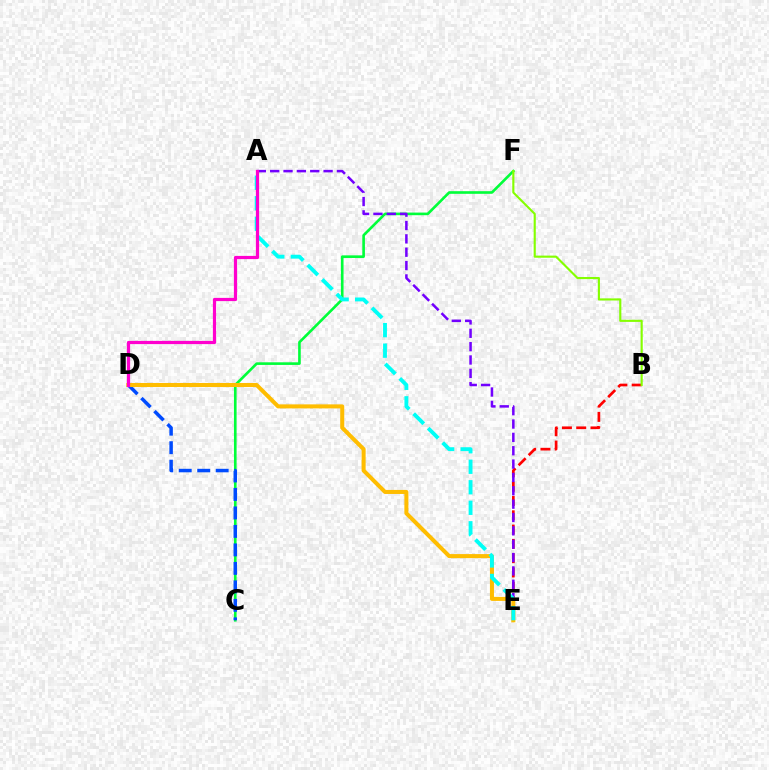{('B', 'E'): [{'color': '#ff0000', 'line_style': 'dashed', 'thickness': 1.94}], ('C', 'F'): [{'color': '#00ff39', 'line_style': 'solid', 'thickness': 1.89}], ('B', 'F'): [{'color': '#84ff00', 'line_style': 'solid', 'thickness': 1.54}], ('C', 'D'): [{'color': '#004bff', 'line_style': 'dashed', 'thickness': 2.51}], ('A', 'E'): [{'color': '#7200ff', 'line_style': 'dashed', 'thickness': 1.81}, {'color': '#00fff6', 'line_style': 'dashed', 'thickness': 2.79}], ('D', 'E'): [{'color': '#ffbd00', 'line_style': 'solid', 'thickness': 2.91}], ('A', 'D'): [{'color': '#ff00cf', 'line_style': 'solid', 'thickness': 2.31}]}